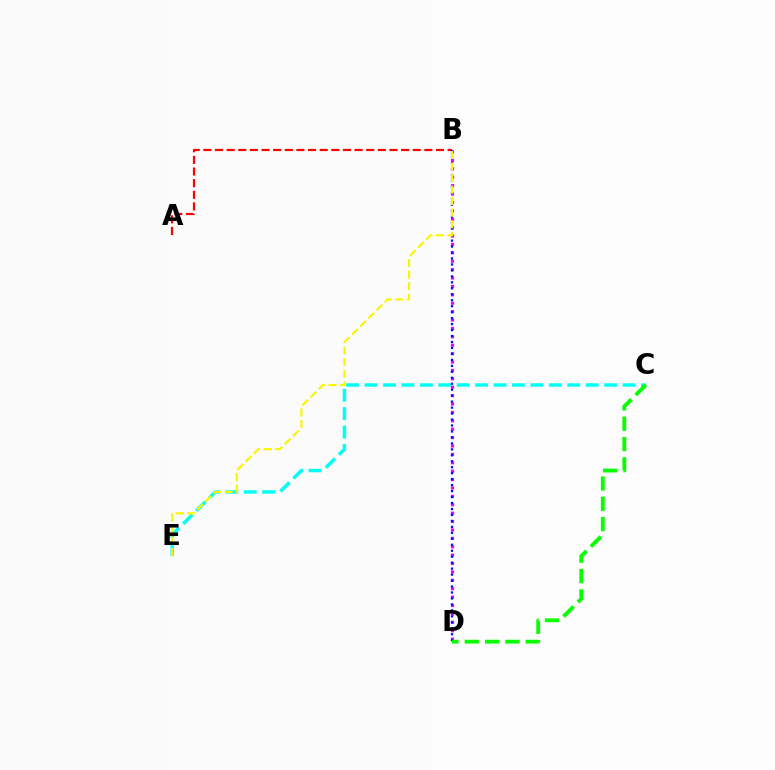{('C', 'E'): [{'color': '#00fff6', 'line_style': 'dashed', 'thickness': 2.5}], ('A', 'B'): [{'color': '#ff0000', 'line_style': 'dashed', 'thickness': 1.58}], ('B', 'D'): [{'color': '#ee00ff', 'line_style': 'dotted', 'thickness': 2.28}, {'color': '#0010ff', 'line_style': 'dotted', 'thickness': 1.62}], ('C', 'D'): [{'color': '#08ff00', 'line_style': 'dashed', 'thickness': 2.76}], ('B', 'E'): [{'color': '#fcf500', 'line_style': 'dashed', 'thickness': 1.57}]}